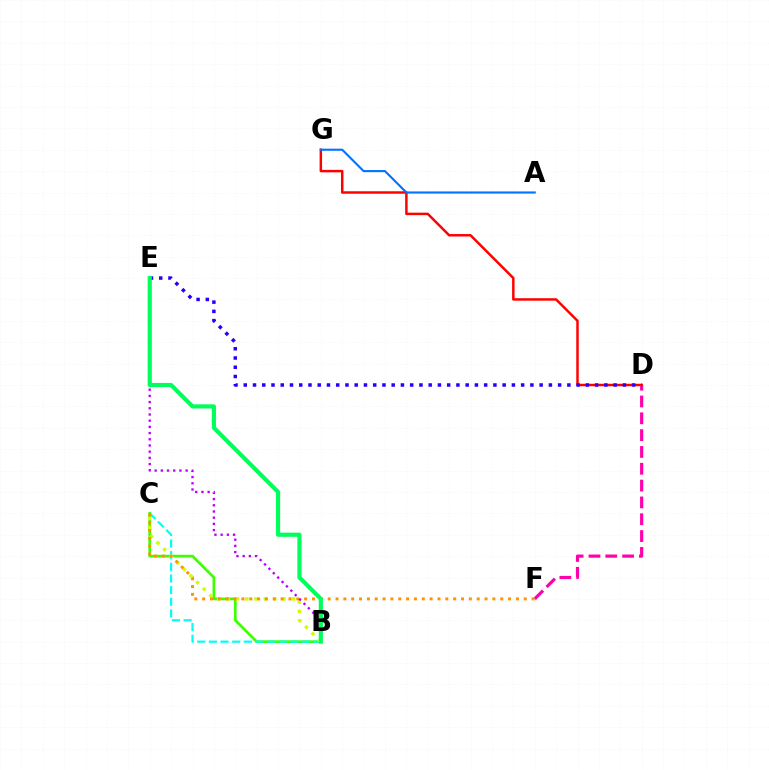{('B', 'C'): [{'color': '#3dff00', 'line_style': 'solid', 'thickness': 1.94}, {'color': '#00fff6', 'line_style': 'dashed', 'thickness': 1.58}, {'color': '#d1ff00', 'line_style': 'dotted', 'thickness': 2.53}], ('D', 'G'): [{'color': '#ff0000', 'line_style': 'solid', 'thickness': 1.78}], ('A', 'G'): [{'color': '#0074ff', 'line_style': 'solid', 'thickness': 1.53}], ('D', 'F'): [{'color': '#ff00ac', 'line_style': 'dashed', 'thickness': 2.29}], ('D', 'E'): [{'color': '#2500ff', 'line_style': 'dotted', 'thickness': 2.51}], ('C', 'F'): [{'color': '#ff9400', 'line_style': 'dotted', 'thickness': 2.13}], ('B', 'E'): [{'color': '#b900ff', 'line_style': 'dotted', 'thickness': 1.68}, {'color': '#00ff5c', 'line_style': 'solid', 'thickness': 3.0}]}